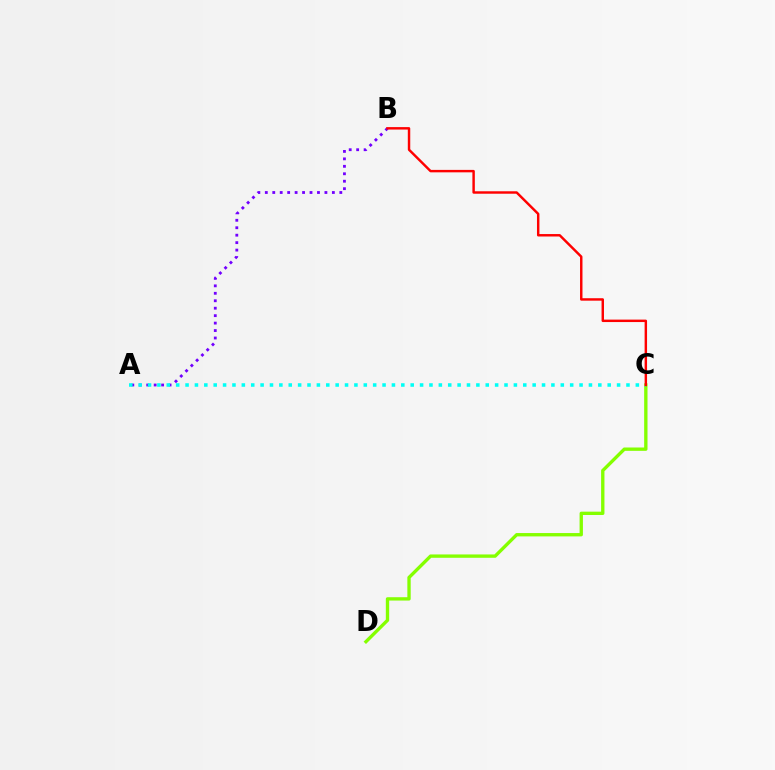{('C', 'D'): [{'color': '#84ff00', 'line_style': 'solid', 'thickness': 2.41}], ('A', 'B'): [{'color': '#7200ff', 'line_style': 'dotted', 'thickness': 2.02}], ('A', 'C'): [{'color': '#00fff6', 'line_style': 'dotted', 'thickness': 2.55}], ('B', 'C'): [{'color': '#ff0000', 'line_style': 'solid', 'thickness': 1.76}]}